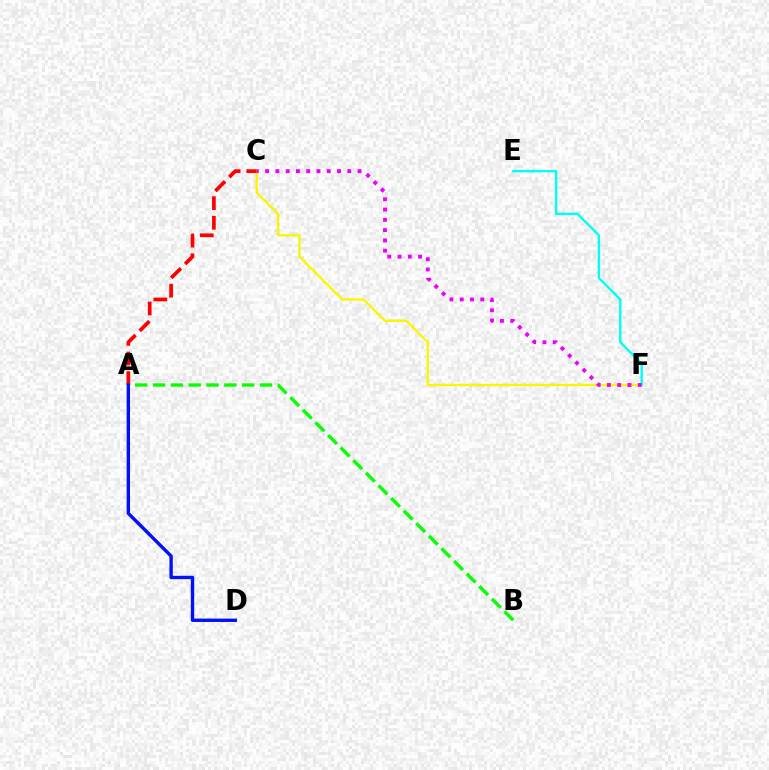{('C', 'F'): [{'color': '#fcf500', 'line_style': 'solid', 'thickness': 1.68}, {'color': '#ee00ff', 'line_style': 'dotted', 'thickness': 2.79}], ('A', 'C'): [{'color': '#ff0000', 'line_style': 'dashed', 'thickness': 2.67}], ('E', 'F'): [{'color': '#00fff6', 'line_style': 'solid', 'thickness': 1.71}], ('A', 'B'): [{'color': '#08ff00', 'line_style': 'dashed', 'thickness': 2.42}], ('A', 'D'): [{'color': '#0010ff', 'line_style': 'solid', 'thickness': 2.43}]}